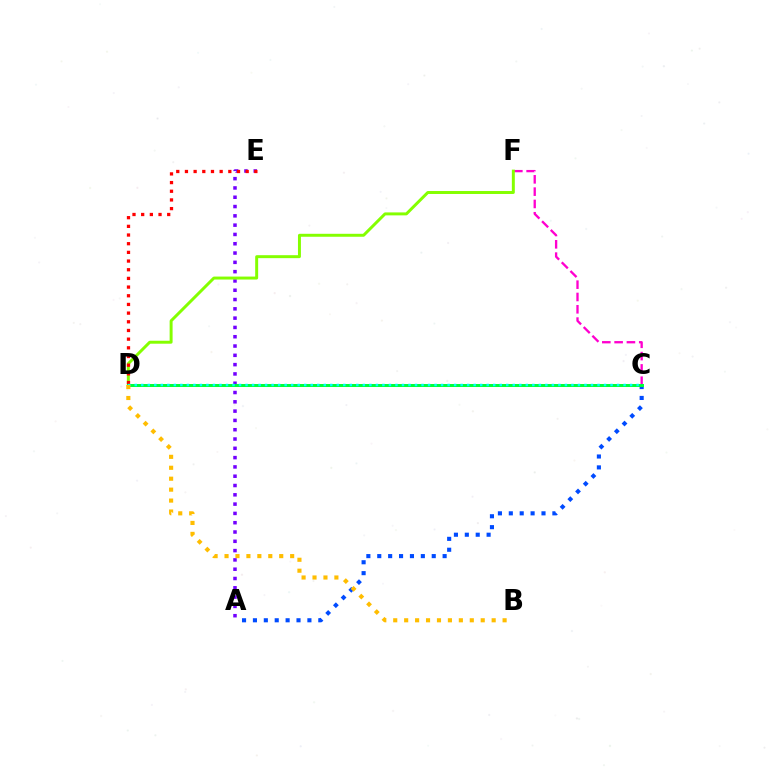{('A', 'E'): [{'color': '#7200ff', 'line_style': 'dotted', 'thickness': 2.53}], ('C', 'F'): [{'color': '#ff00cf', 'line_style': 'dashed', 'thickness': 1.67}], ('D', 'F'): [{'color': '#84ff00', 'line_style': 'solid', 'thickness': 2.13}], ('A', 'C'): [{'color': '#004bff', 'line_style': 'dotted', 'thickness': 2.96}], ('D', 'E'): [{'color': '#ff0000', 'line_style': 'dotted', 'thickness': 2.36}], ('C', 'D'): [{'color': '#00ff39', 'line_style': 'solid', 'thickness': 2.15}, {'color': '#00fff6', 'line_style': 'dotted', 'thickness': 1.77}], ('B', 'D'): [{'color': '#ffbd00', 'line_style': 'dotted', 'thickness': 2.97}]}